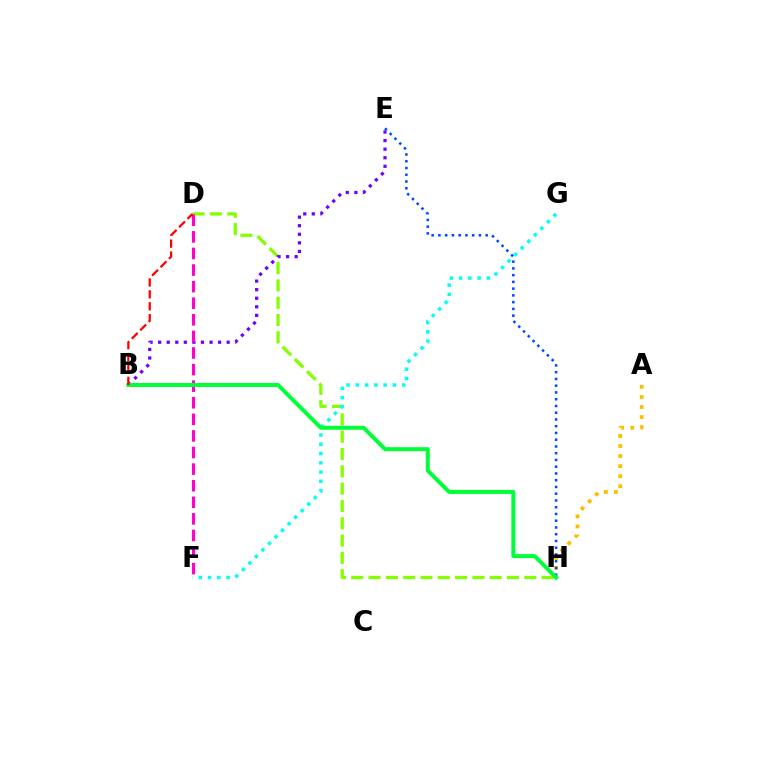{('D', 'H'): [{'color': '#84ff00', 'line_style': 'dashed', 'thickness': 2.35}], ('B', 'E'): [{'color': '#7200ff', 'line_style': 'dotted', 'thickness': 2.33}], ('F', 'G'): [{'color': '#00fff6', 'line_style': 'dotted', 'thickness': 2.51}], ('A', 'H'): [{'color': '#ffbd00', 'line_style': 'dotted', 'thickness': 2.73}], ('E', 'H'): [{'color': '#004bff', 'line_style': 'dotted', 'thickness': 1.83}], ('D', 'F'): [{'color': '#ff00cf', 'line_style': 'dashed', 'thickness': 2.25}], ('B', 'H'): [{'color': '#00ff39', 'line_style': 'solid', 'thickness': 2.88}], ('B', 'D'): [{'color': '#ff0000', 'line_style': 'dashed', 'thickness': 1.62}]}